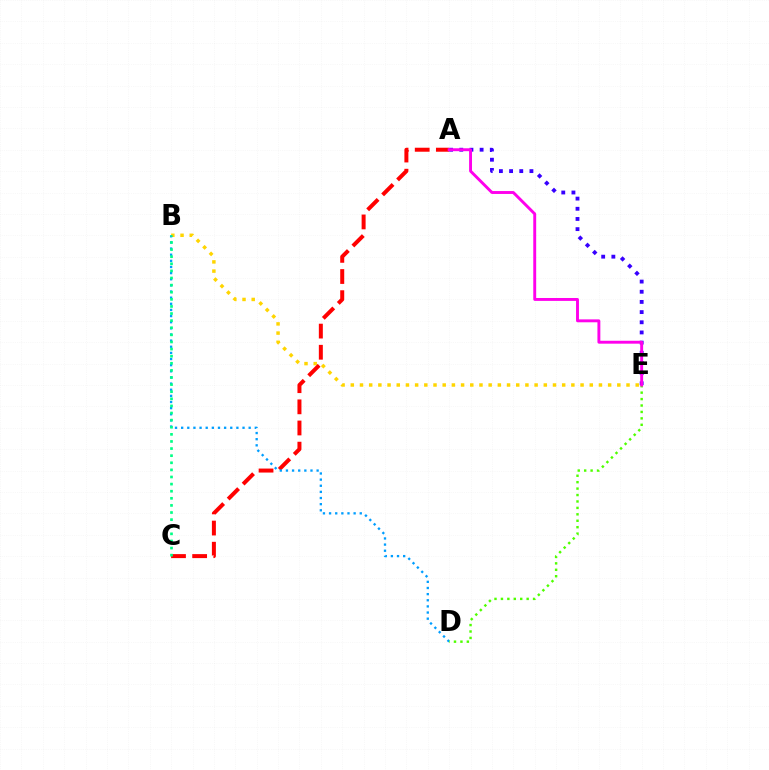{('B', 'E'): [{'color': '#ffd500', 'line_style': 'dotted', 'thickness': 2.5}], ('A', 'C'): [{'color': '#ff0000', 'line_style': 'dashed', 'thickness': 2.87}], ('A', 'E'): [{'color': '#3700ff', 'line_style': 'dotted', 'thickness': 2.76}, {'color': '#ff00ed', 'line_style': 'solid', 'thickness': 2.09}], ('B', 'D'): [{'color': '#009eff', 'line_style': 'dotted', 'thickness': 1.67}], ('B', 'C'): [{'color': '#00ff86', 'line_style': 'dotted', 'thickness': 1.93}], ('D', 'E'): [{'color': '#4fff00', 'line_style': 'dotted', 'thickness': 1.75}]}